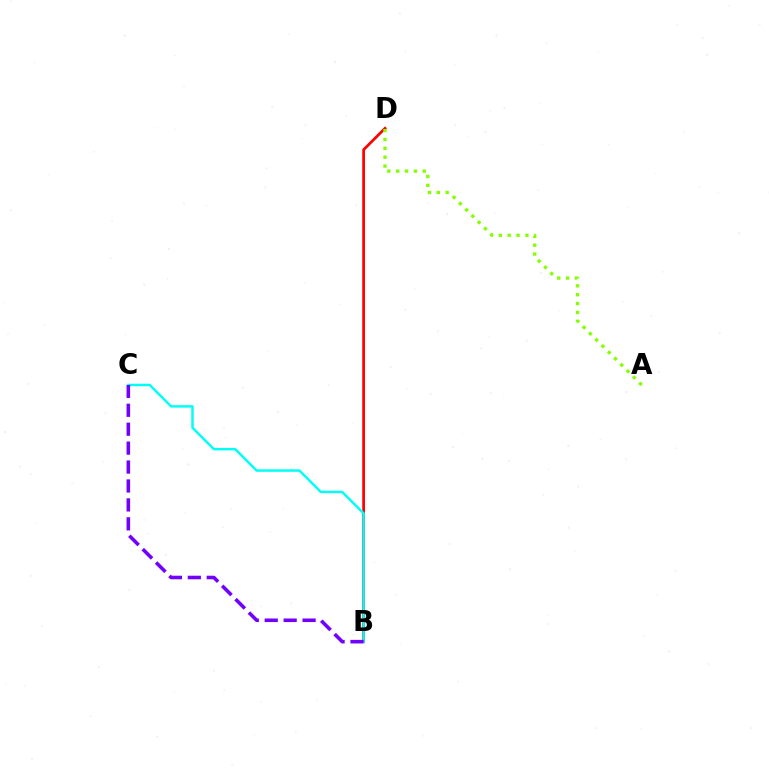{('B', 'D'): [{'color': '#ff0000', 'line_style': 'solid', 'thickness': 1.96}], ('B', 'C'): [{'color': '#00fff6', 'line_style': 'solid', 'thickness': 1.77}, {'color': '#7200ff', 'line_style': 'dashed', 'thickness': 2.57}], ('A', 'D'): [{'color': '#84ff00', 'line_style': 'dotted', 'thickness': 2.41}]}